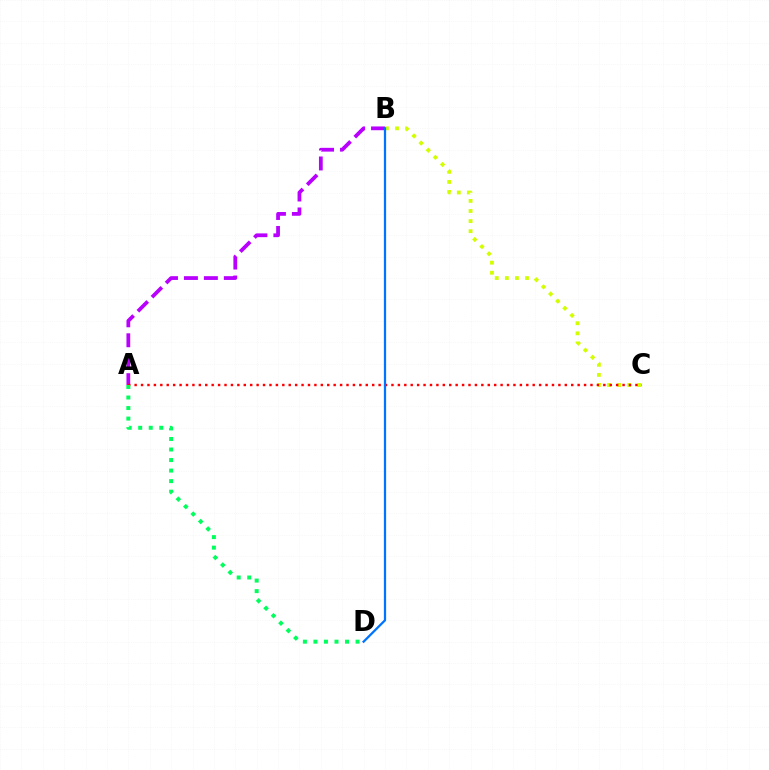{('B', 'C'): [{'color': '#d1ff00', 'line_style': 'dotted', 'thickness': 2.74}], ('A', 'B'): [{'color': '#b900ff', 'line_style': 'dashed', 'thickness': 2.71}], ('A', 'C'): [{'color': '#ff0000', 'line_style': 'dotted', 'thickness': 1.74}], ('B', 'D'): [{'color': '#0074ff', 'line_style': 'solid', 'thickness': 1.62}], ('A', 'D'): [{'color': '#00ff5c', 'line_style': 'dotted', 'thickness': 2.86}]}